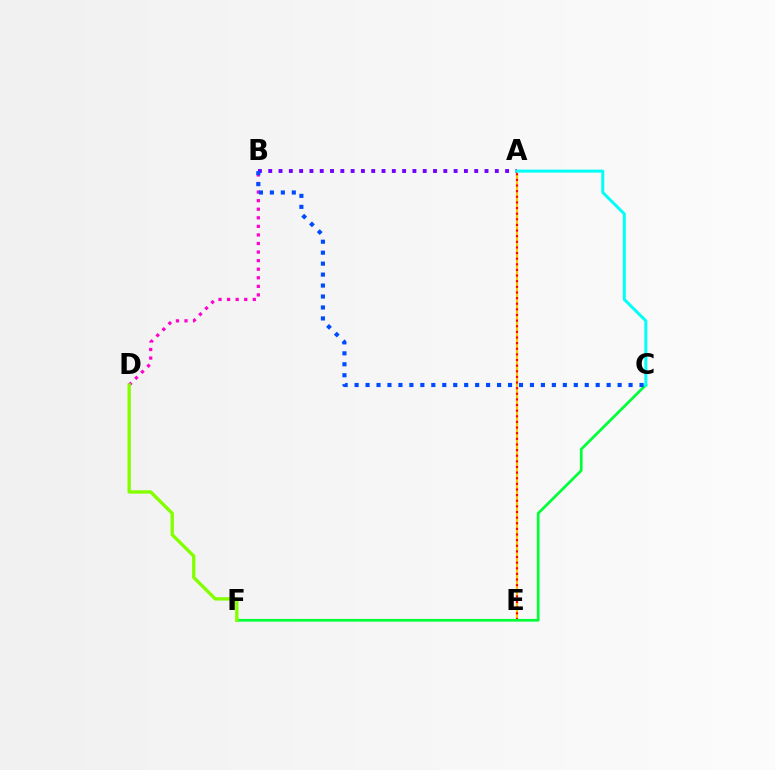{('A', 'E'): [{'color': '#ffbd00', 'line_style': 'solid', 'thickness': 1.55}, {'color': '#ff0000', 'line_style': 'dotted', 'thickness': 1.53}], ('B', 'D'): [{'color': '#ff00cf', 'line_style': 'dotted', 'thickness': 2.33}], ('C', 'F'): [{'color': '#00ff39', 'line_style': 'solid', 'thickness': 1.96}], ('A', 'B'): [{'color': '#7200ff', 'line_style': 'dotted', 'thickness': 2.8}], ('D', 'F'): [{'color': '#84ff00', 'line_style': 'solid', 'thickness': 2.41}], ('A', 'C'): [{'color': '#00fff6', 'line_style': 'solid', 'thickness': 2.15}], ('B', 'C'): [{'color': '#004bff', 'line_style': 'dotted', 'thickness': 2.98}]}